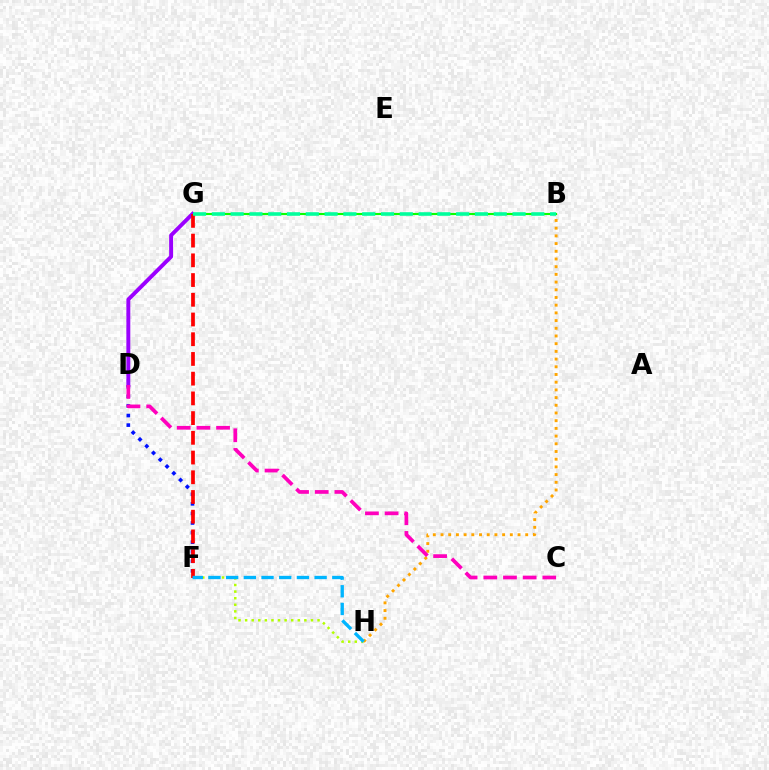{('B', 'H'): [{'color': '#ffa500', 'line_style': 'dotted', 'thickness': 2.09}], ('D', 'F'): [{'color': '#0010ff', 'line_style': 'dotted', 'thickness': 2.6}], ('B', 'G'): [{'color': '#08ff00', 'line_style': 'solid', 'thickness': 1.53}, {'color': '#00ff9d', 'line_style': 'dashed', 'thickness': 2.55}], ('D', 'G'): [{'color': '#9b00ff', 'line_style': 'solid', 'thickness': 2.82}], ('C', 'D'): [{'color': '#ff00bd', 'line_style': 'dashed', 'thickness': 2.67}], ('F', 'H'): [{'color': '#b3ff00', 'line_style': 'dotted', 'thickness': 1.79}, {'color': '#00b5ff', 'line_style': 'dashed', 'thickness': 2.4}], ('F', 'G'): [{'color': '#ff0000', 'line_style': 'dashed', 'thickness': 2.68}]}